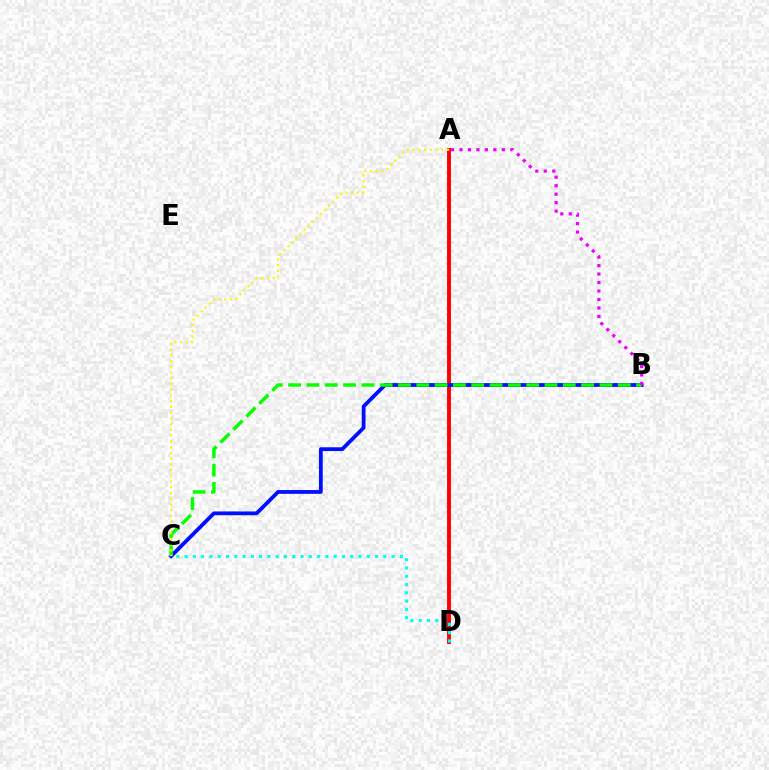{('A', 'D'): [{'color': '#ff0000', 'line_style': 'solid', 'thickness': 2.81}], ('B', 'C'): [{'color': '#0010ff', 'line_style': 'solid', 'thickness': 2.73}, {'color': '#08ff00', 'line_style': 'dashed', 'thickness': 2.49}], ('C', 'D'): [{'color': '#00fff6', 'line_style': 'dotted', 'thickness': 2.25}], ('A', 'C'): [{'color': '#fcf500', 'line_style': 'dotted', 'thickness': 1.56}], ('A', 'B'): [{'color': '#ee00ff', 'line_style': 'dotted', 'thickness': 2.3}]}